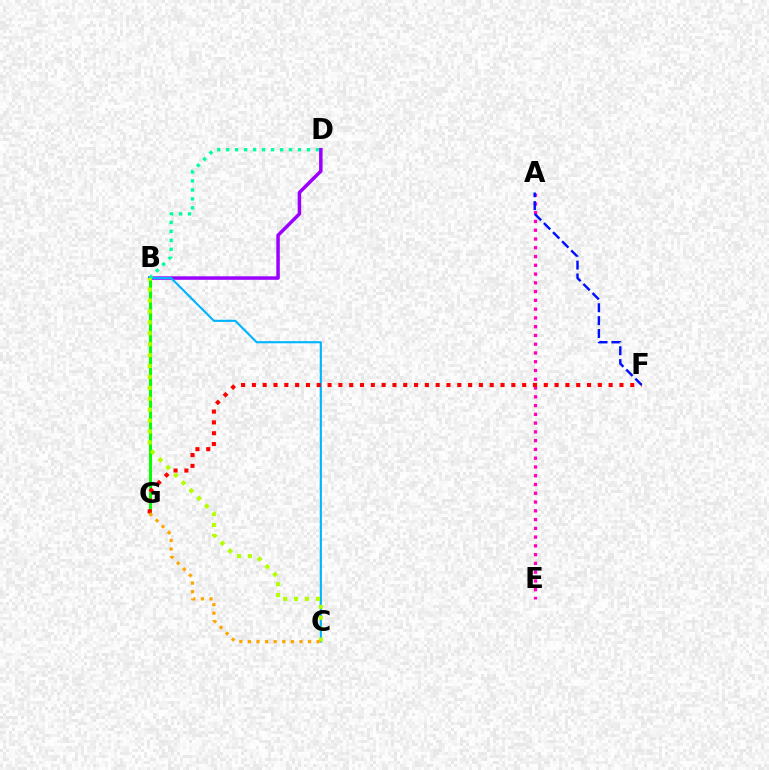{('B', 'G'): [{'color': '#08ff00', 'line_style': 'solid', 'thickness': 2.18}], ('A', 'E'): [{'color': '#ff00bd', 'line_style': 'dotted', 'thickness': 2.38}], ('B', 'D'): [{'color': '#9b00ff', 'line_style': 'solid', 'thickness': 2.52}, {'color': '#00ff9d', 'line_style': 'dotted', 'thickness': 2.44}], ('B', 'C'): [{'color': '#00b5ff', 'line_style': 'solid', 'thickness': 1.52}, {'color': '#b3ff00', 'line_style': 'dotted', 'thickness': 2.97}], ('F', 'G'): [{'color': '#ff0000', 'line_style': 'dotted', 'thickness': 2.94}], ('A', 'F'): [{'color': '#0010ff', 'line_style': 'dashed', 'thickness': 1.75}], ('C', 'G'): [{'color': '#ffa500', 'line_style': 'dotted', 'thickness': 2.33}]}